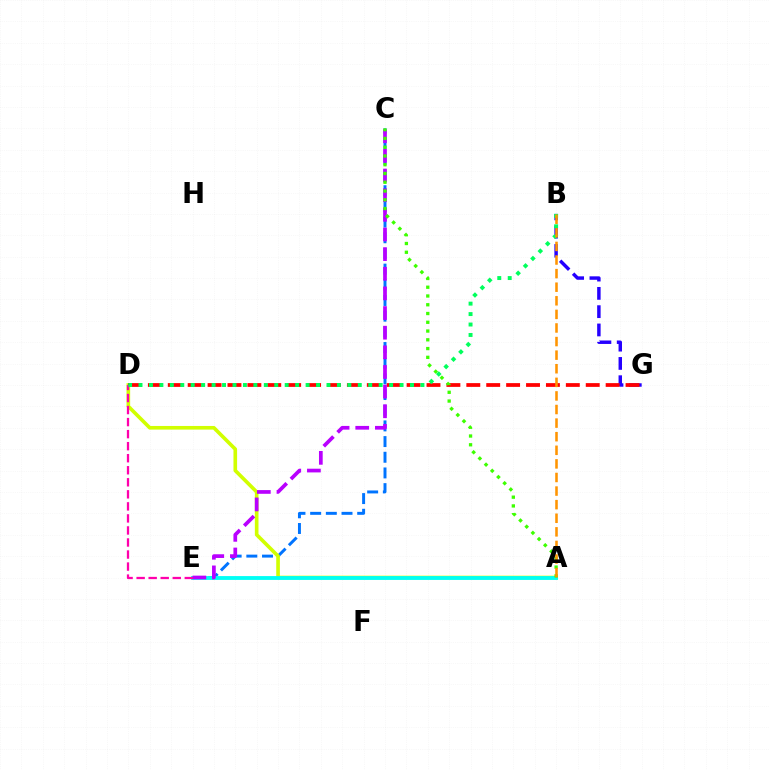{('C', 'E'): [{'color': '#0074ff', 'line_style': 'dashed', 'thickness': 2.13}, {'color': '#b900ff', 'line_style': 'dashed', 'thickness': 2.67}], ('B', 'G'): [{'color': '#2500ff', 'line_style': 'dashed', 'thickness': 2.48}], ('A', 'D'): [{'color': '#d1ff00', 'line_style': 'solid', 'thickness': 2.62}], ('A', 'E'): [{'color': '#00fff6', 'line_style': 'solid', 'thickness': 2.76}], ('D', 'G'): [{'color': '#ff0000', 'line_style': 'dashed', 'thickness': 2.7}], ('D', 'E'): [{'color': '#ff00ac', 'line_style': 'dashed', 'thickness': 1.64}], ('A', 'C'): [{'color': '#3dff00', 'line_style': 'dotted', 'thickness': 2.38}], ('B', 'D'): [{'color': '#00ff5c', 'line_style': 'dotted', 'thickness': 2.84}], ('A', 'B'): [{'color': '#ff9400', 'line_style': 'dashed', 'thickness': 1.85}]}